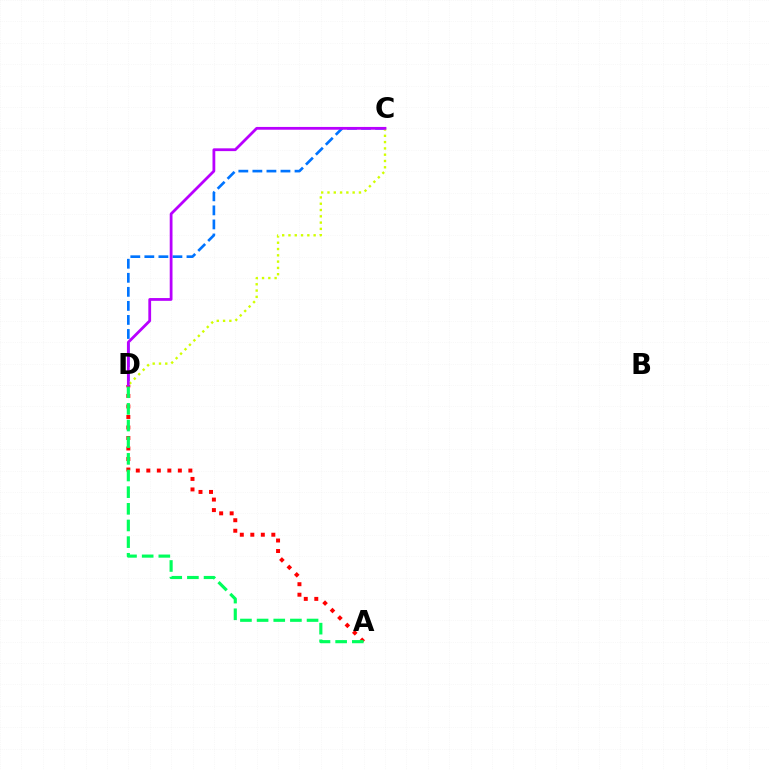{('A', 'D'): [{'color': '#ff0000', 'line_style': 'dotted', 'thickness': 2.86}, {'color': '#00ff5c', 'line_style': 'dashed', 'thickness': 2.26}], ('C', 'D'): [{'color': '#0074ff', 'line_style': 'dashed', 'thickness': 1.91}, {'color': '#d1ff00', 'line_style': 'dotted', 'thickness': 1.71}, {'color': '#b900ff', 'line_style': 'solid', 'thickness': 2.0}]}